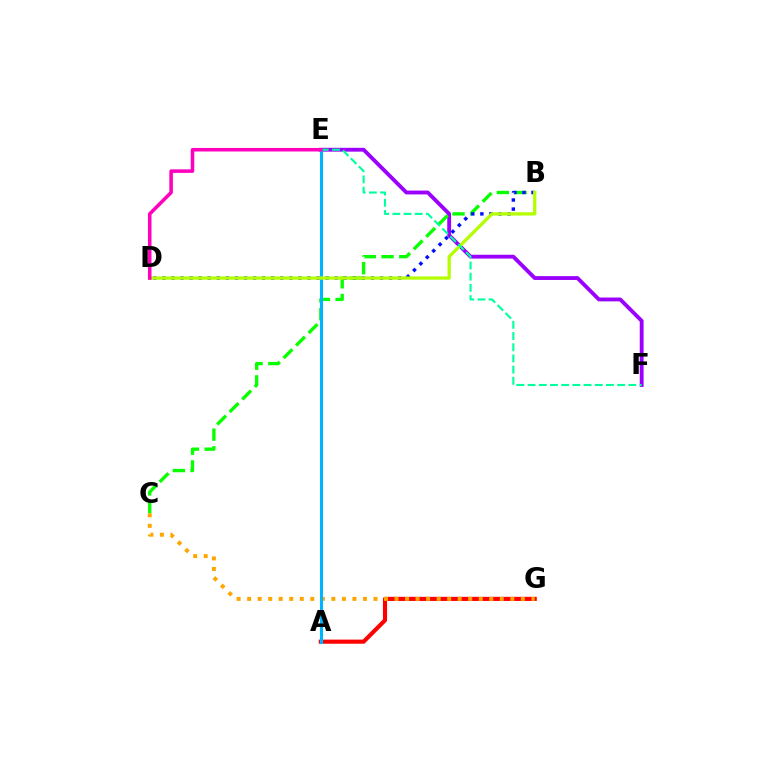{('E', 'F'): [{'color': '#9b00ff', 'line_style': 'solid', 'thickness': 2.77}, {'color': '#00ff9d', 'line_style': 'dashed', 'thickness': 1.52}], ('B', 'C'): [{'color': '#08ff00', 'line_style': 'dashed', 'thickness': 2.41}], ('B', 'D'): [{'color': '#0010ff', 'line_style': 'dotted', 'thickness': 2.46}, {'color': '#b3ff00', 'line_style': 'solid', 'thickness': 2.36}], ('A', 'G'): [{'color': '#ff0000', 'line_style': 'solid', 'thickness': 2.96}], ('C', 'G'): [{'color': '#ffa500', 'line_style': 'dotted', 'thickness': 2.86}], ('A', 'E'): [{'color': '#00b5ff', 'line_style': 'solid', 'thickness': 2.2}], ('D', 'E'): [{'color': '#ff00bd', 'line_style': 'solid', 'thickness': 2.55}]}